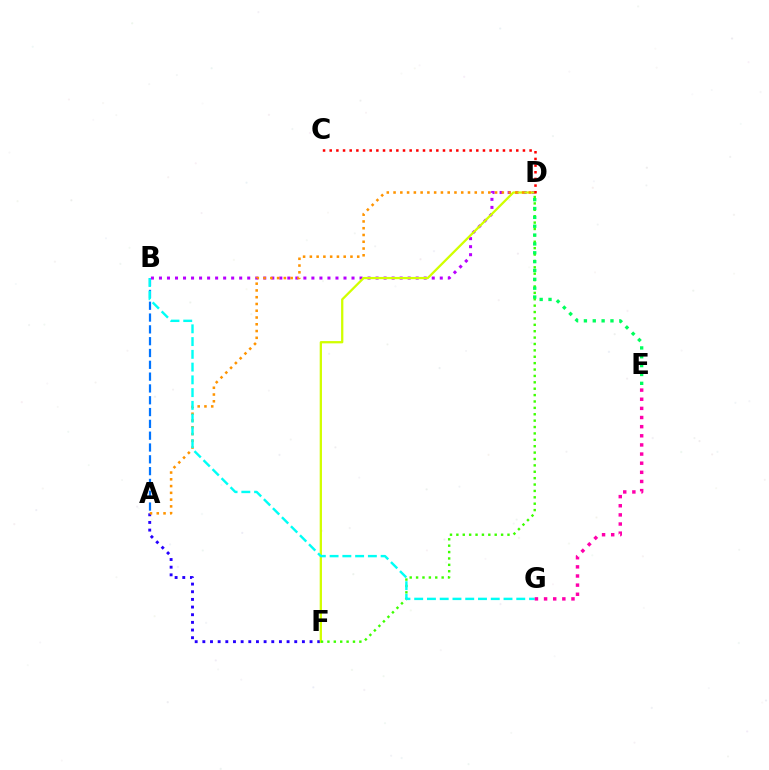{('A', 'F'): [{'color': '#2500ff', 'line_style': 'dotted', 'thickness': 2.08}], ('A', 'B'): [{'color': '#0074ff', 'line_style': 'dashed', 'thickness': 1.6}], ('B', 'D'): [{'color': '#b900ff', 'line_style': 'dotted', 'thickness': 2.18}], ('D', 'F'): [{'color': '#d1ff00', 'line_style': 'solid', 'thickness': 1.64}, {'color': '#3dff00', 'line_style': 'dotted', 'thickness': 1.74}], ('C', 'D'): [{'color': '#ff0000', 'line_style': 'dotted', 'thickness': 1.81}], ('A', 'D'): [{'color': '#ff9400', 'line_style': 'dotted', 'thickness': 1.84}], ('B', 'G'): [{'color': '#00fff6', 'line_style': 'dashed', 'thickness': 1.73}], ('D', 'E'): [{'color': '#00ff5c', 'line_style': 'dotted', 'thickness': 2.4}], ('E', 'G'): [{'color': '#ff00ac', 'line_style': 'dotted', 'thickness': 2.48}]}